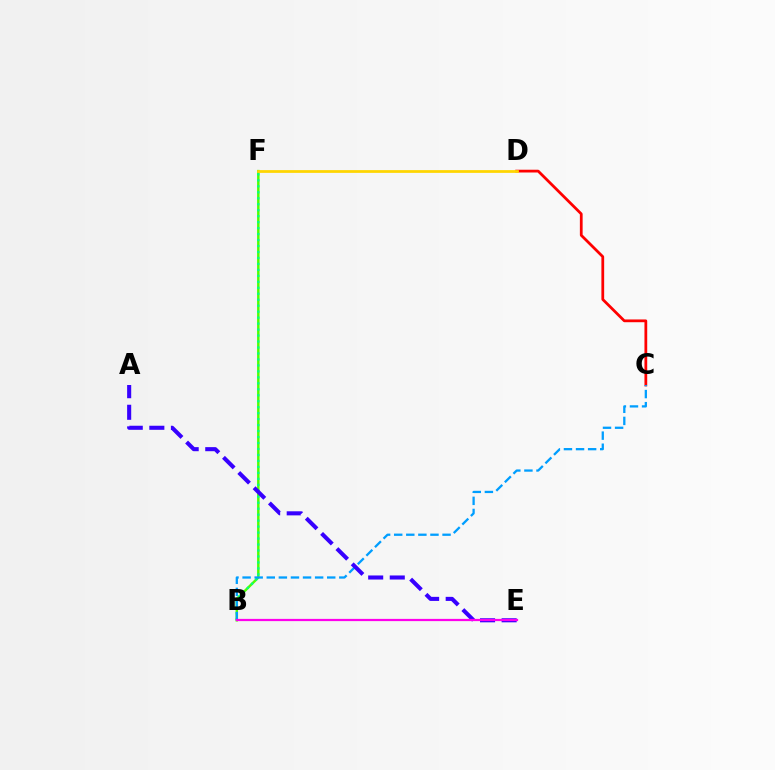{('B', 'F'): [{'color': '#4fff00', 'line_style': 'solid', 'thickness': 1.78}, {'color': '#00ff86', 'line_style': 'dotted', 'thickness': 1.62}], ('C', 'D'): [{'color': '#ff0000', 'line_style': 'solid', 'thickness': 1.99}], ('B', 'C'): [{'color': '#009eff', 'line_style': 'dashed', 'thickness': 1.64}], ('D', 'F'): [{'color': '#ffd500', 'line_style': 'solid', 'thickness': 1.98}], ('A', 'E'): [{'color': '#3700ff', 'line_style': 'dashed', 'thickness': 2.93}], ('B', 'E'): [{'color': '#ff00ed', 'line_style': 'solid', 'thickness': 1.61}]}